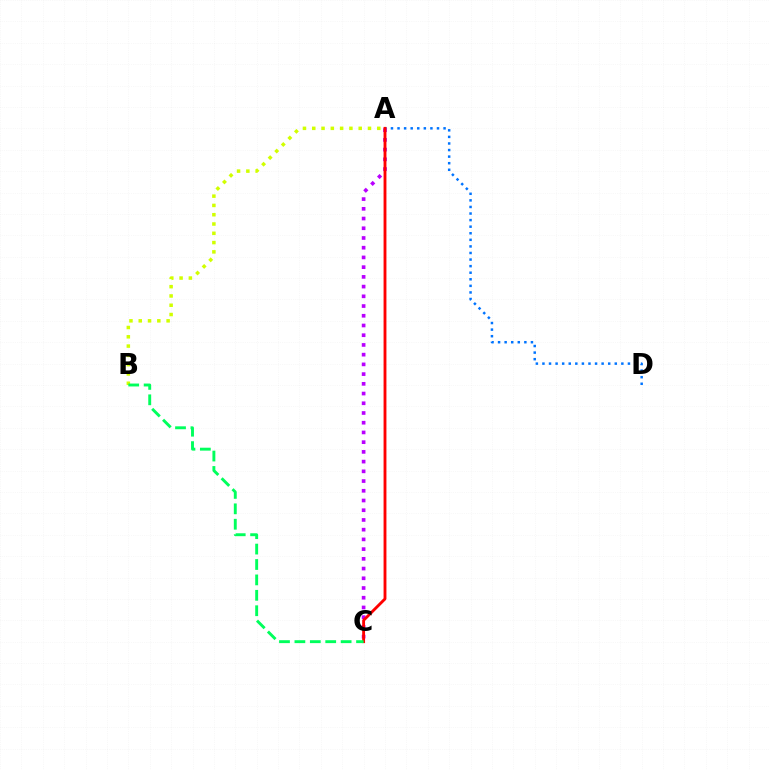{('A', 'D'): [{'color': '#0074ff', 'line_style': 'dotted', 'thickness': 1.79}], ('A', 'B'): [{'color': '#d1ff00', 'line_style': 'dotted', 'thickness': 2.52}], ('A', 'C'): [{'color': '#b900ff', 'line_style': 'dotted', 'thickness': 2.64}, {'color': '#ff0000', 'line_style': 'solid', 'thickness': 2.06}], ('B', 'C'): [{'color': '#00ff5c', 'line_style': 'dashed', 'thickness': 2.09}]}